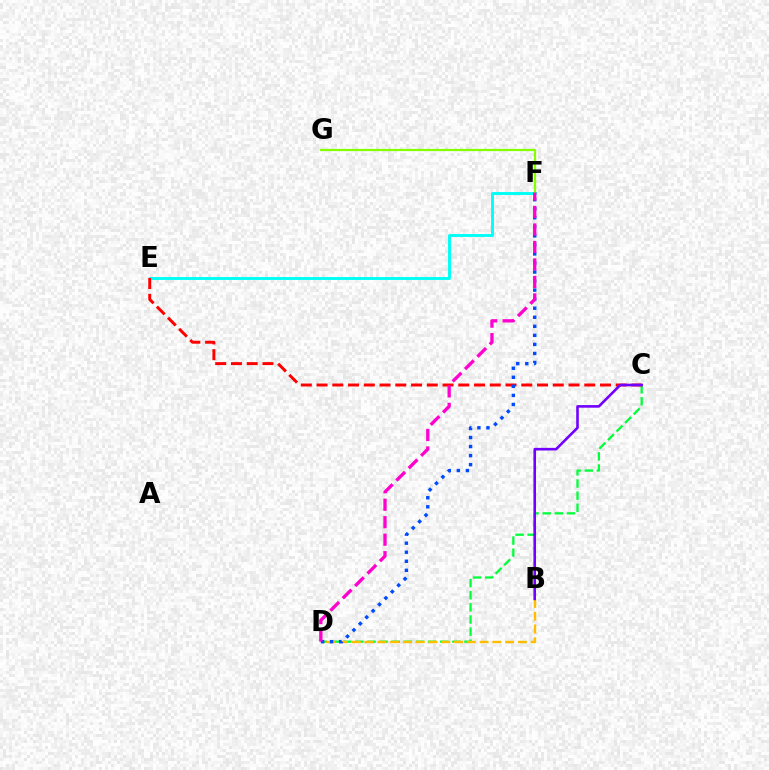{('E', 'F'): [{'color': '#00fff6', 'line_style': 'solid', 'thickness': 2.1}], ('C', 'D'): [{'color': '#00ff39', 'line_style': 'dashed', 'thickness': 1.65}], ('C', 'E'): [{'color': '#ff0000', 'line_style': 'dashed', 'thickness': 2.14}], ('B', 'D'): [{'color': '#ffbd00', 'line_style': 'dashed', 'thickness': 1.74}], ('D', 'F'): [{'color': '#004bff', 'line_style': 'dotted', 'thickness': 2.46}, {'color': '#ff00cf', 'line_style': 'dashed', 'thickness': 2.38}], ('B', 'C'): [{'color': '#7200ff', 'line_style': 'solid', 'thickness': 1.88}], ('F', 'G'): [{'color': '#84ff00', 'line_style': 'solid', 'thickness': 1.61}]}